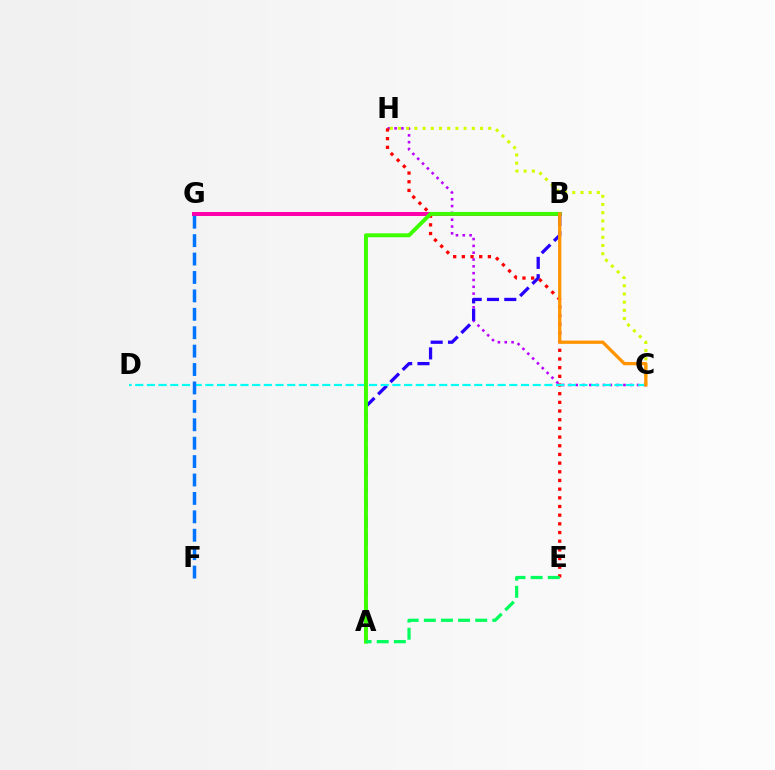{('C', 'H'): [{'color': '#b900ff', 'line_style': 'dotted', 'thickness': 1.85}, {'color': '#d1ff00', 'line_style': 'dotted', 'thickness': 2.23}], ('B', 'G'): [{'color': '#ff00ac', 'line_style': 'solid', 'thickness': 2.87}], ('A', 'B'): [{'color': '#2500ff', 'line_style': 'dashed', 'thickness': 2.35}, {'color': '#3dff00', 'line_style': 'solid', 'thickness': 2.83}], ('E', 'H'): [{'color': '#ff0000', 'line_style': 'dotted', 'thickness': 2.36}], ('C', 'D'): [{'color': '#00fff6', 'line_style': 'dashed', 'thickness': 1.59}], ('B', 'C'): [{'color': '#ff9400', 'line_style': 'solid', 'thickness': 2.35}], ('A', 'E'): [{'color': '#00ff5c', 'line_style': 'dashed', 'thickness': 2.33}], ('F', 'G'): [{'color': '#0074ff', 'line_style': 'dashed', 'thickness': 2.5}]}